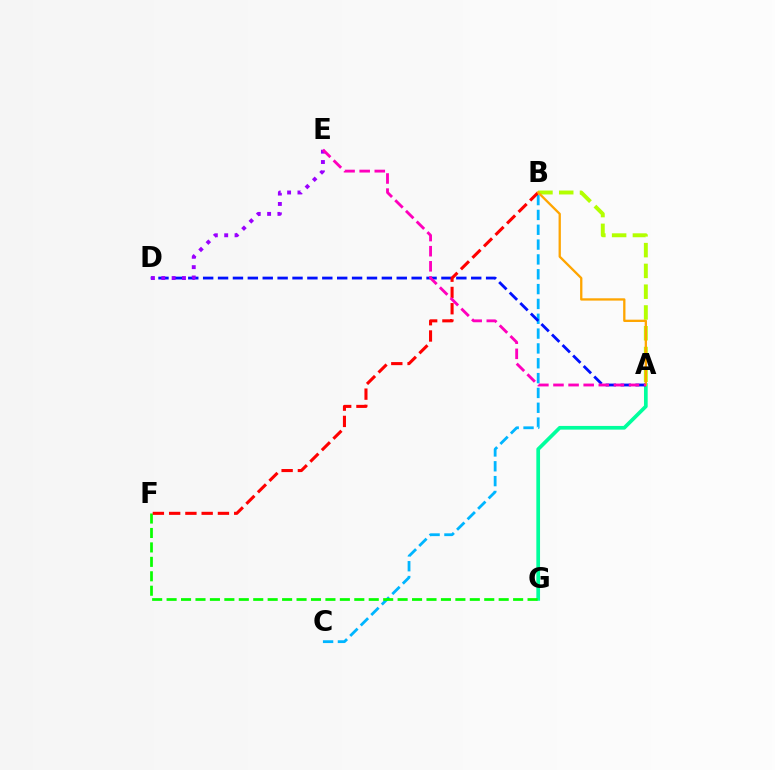{('A', 'B'): [{'color': '#b3ff00', 'line_style': 'dashed', 'thickness': 2.82}, {'color': '#ffa500', 'line_style': 'solid', 'thickness': 1.66}], ('B', 'C'): [{'color': '#00b5ff', 'line_style': 'dashed', 'thickness': 2.02}], ('A', 'G'): [{'color': '#00ff9d', 'line_style': 'solid', 'thickness': 2.66}], ('A', 'D'): [{'color': '#0010ff', 'line_style': 'dashed', 'thickness': 2.02}], ('F', 'G'): [{'color': '#08ff00', 'line_style': 'dashed', 'thickness': 1.96}], ('B', 'F'): [{'color': '#ff0000', 'line_style': 'dashed', 'thickness': 2.21}], ('D', 'E'): [{'color': '#9b00ff', 'line_style': 'dotted', 'thickness': 2.81}], ('A', 'E'): [{'color': '#ff00bd', 'line_style': 'dashed', 'thickness': 2.05}]}